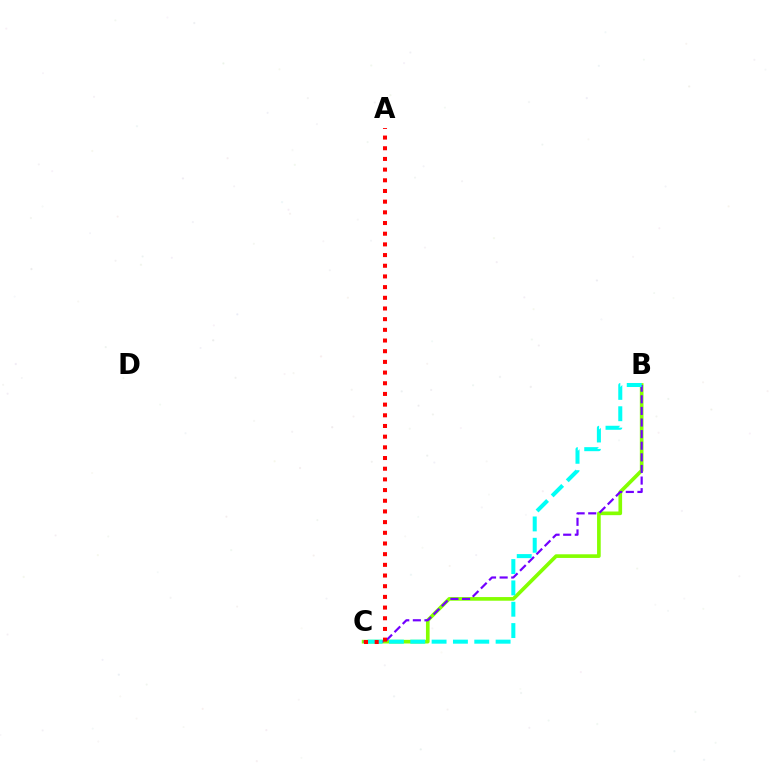{('B', 'C'): [{'color': '#84ff00', 'line_style': 'solid', 'thickness': 2.63}, {'color': '#7200ff', 'line_style': 'dashed', 'thickness': 1.58}, {'color': '#00fff6', 'line_style': 'dashed', 'thickness': 2.9}], ('A', 'C'): [{'color': '#ff0000', 'line_style': 'dotted', 'thickness': 2.9}]}